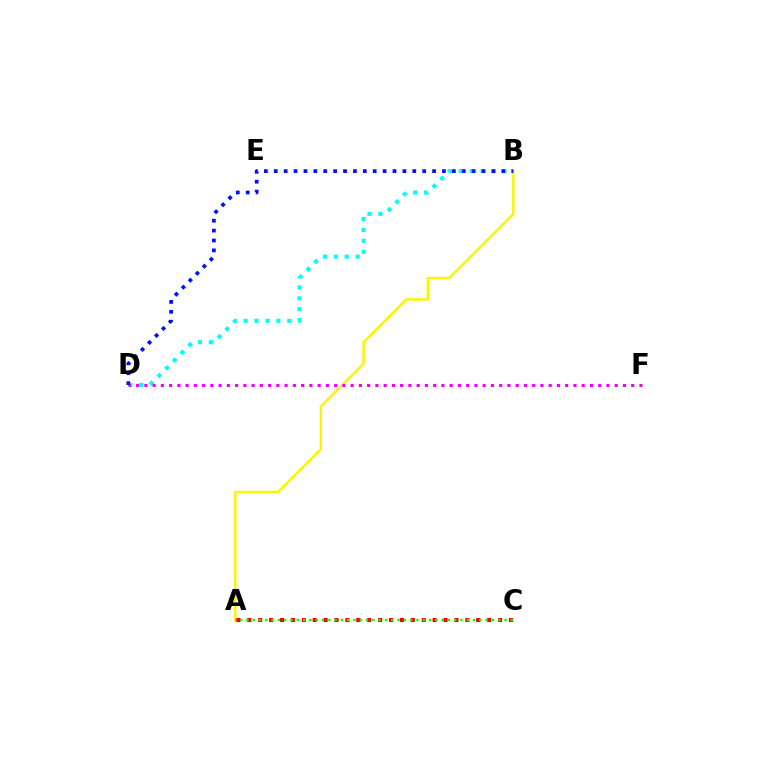{('B', 'D'): [{'color': '#00fff6', 'line_style': 'dotted', 'thickness': 2.96}, {'color': '#0010ff', 'line_style': 'dotted', 'thickness': 2.69}], ('A', 'B'): [{'color': '#fcf500', 'line_style': 'solid', 'thickness': 1.77}], ('A', 'C'): [{'color': '#ff0000', 'line_style': 'dotted', 'thickness': 2.96}, {'color': '#08ff00', 'line_style': 'dotted', 'thickness': 1.71}], ('D', 'F'): [{'color': '#ee00ff', 'line_style': 'dotted', 'thickness': 2.24}]}